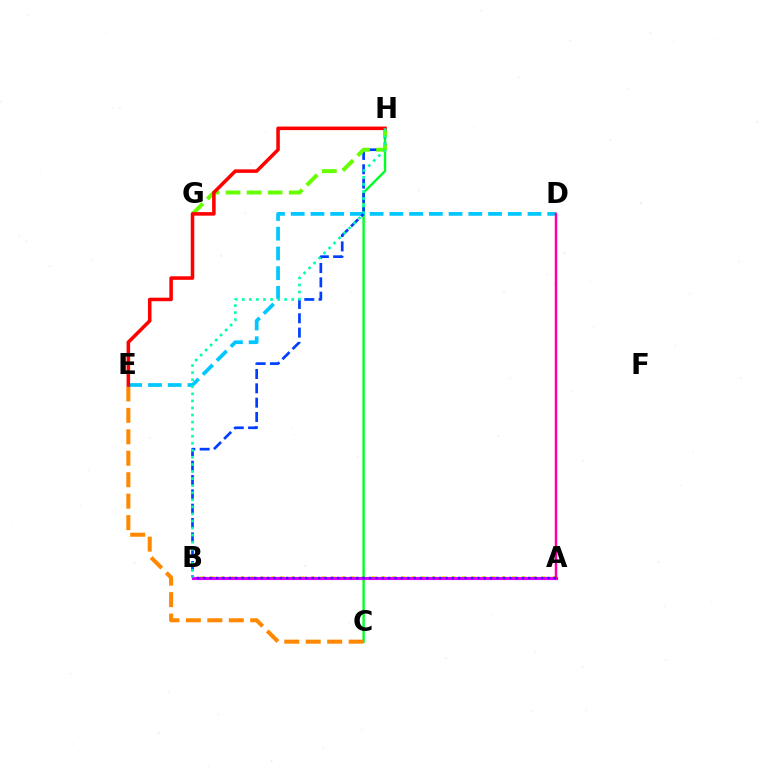{('A', 'B'): [{'color': '#eeff00', 'line_style': 'dotted', 'thickness': 2.73}, {'color': '#d600ff', 'line_style': 'solid', 'thickness': 2.27}, {'color': '#4f00ff', 'line_style': 'dotted', 'thickness': 1.73}], ('C', 'H'): [{'color': '#00ff27', 'line_style': 'solid', 'thickness': 1.72}], ('D', 'E'): [{'color': '#00c7ff', 'line_style': 'dashed', 'thickness': 2.68}], ('C', 'E'): [{'color': '#ff8800', 'line_style': 'dashed', 'thickness': 2.91}], ('B', 'H'): [{'color': '#003fff', 'line_style': 'dashed', 'thickness': 1.95}, {'color': '#00ffaf', 'line_style': 'dotted', 'thickness': 1.92}], ('A', 'D'): [{'color': '#ff00a0', 'line_style': 'solid', 'thickness': 1.77}], ('G', 'H'): [{'color': '#66ff00', 'line_style': 'dashed', 'thickness': 2.86}], ('E', 'H'): [{'color': '#ff0000', 'line_style': 'solid', 'thickness': 2.55}]}